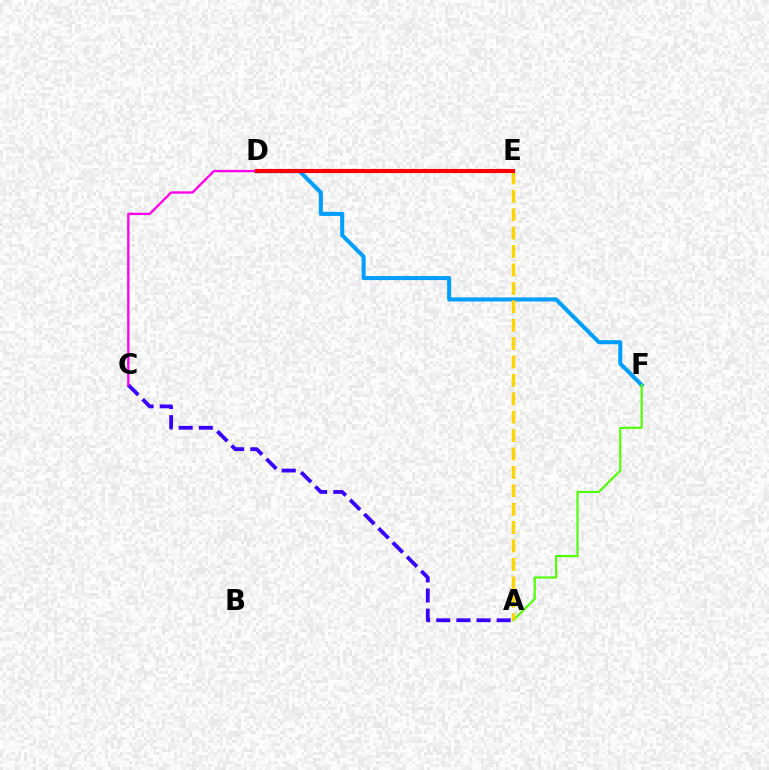{('D', 'E'): [{'color': '#00ff86', 'line_style': 'dotted', 'thickness': 2.19}, {'color': '#ff0000', 'line_style': 'solid', 'thickness': 2.95}], ('A', 'C'): [{'color': '#3700ff', 'line_style': 'dashed', 'thickness': 2.74}], ('D', 'F'): [{'color': '#009eff', 'line_style': 'solid', 'thickness': 2.93}], ('A', 'F'): [{'color': '#4fff00', 'line_style': 'solid', 'thickness': 1.53}], ('A', 'E'): [{'color': '#ffd500', 'line_style': 'dashed', 'thickness': 2.5}], ('C', 'D'): [{'color': '#ff00ed', 'line_style': 'solid', 'thickness': 1.69}]}